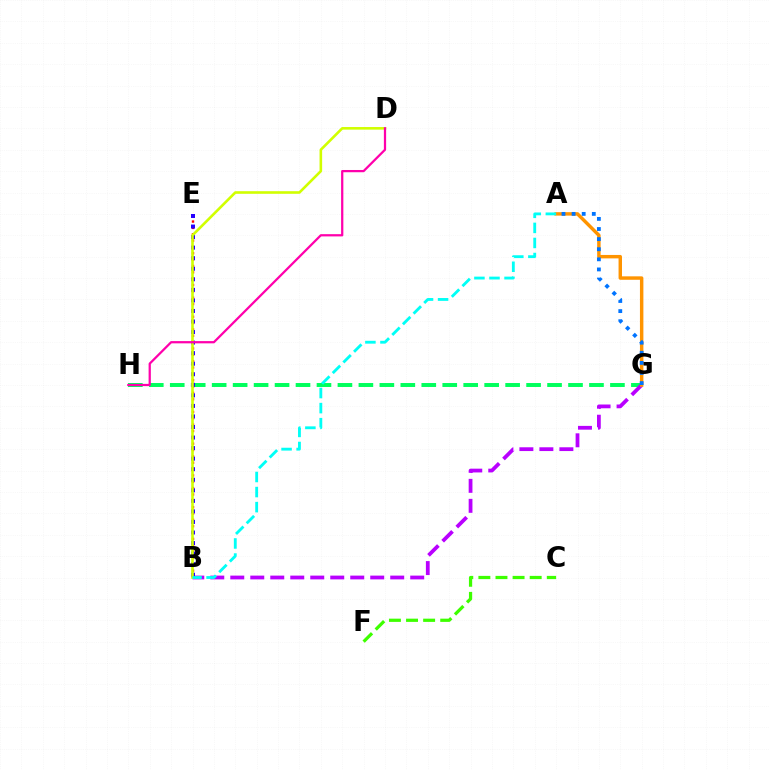{('G', 'H'): [{'color': '#00ff5c', 'line_style': 'dashed', 'thickness': 2.85}], ('B', 'G'): [{'color': '#b900ff', 'line_style': 'dashed', 'thickness': 2.72}], ('A', 'G'): [{'color': '#ff9400', 'line_style': 'solid', 'thickness': 2.48}, {'color': '#0074ff', 'line_style': 'dotted', 'thickness': 2.75}], ('B', 'E'): [{'color': '#ff0000', 'line_style': 'dotted', 'thickness': 1.72}, {'color': '#2500ff', 'line_style': 'dotted', 'thickness': 2.87}], ('C', 'F'): [{'color': '#3dff00', 'line_style': 'dashed', 'thickness': 2.32}], ('B', 'D'): [{'color': '#d1ff00', 'line_style': 'solid', 'thickness': 1.88}], ('A', 'B'): [{'color': '#00fff6', 'line_style': 'dashed', 'thickness': 2.05}], ('D', 'H'): [{'color': '#ff00ac', 'line_style': 'solid', 'thickness': 1.62}]}